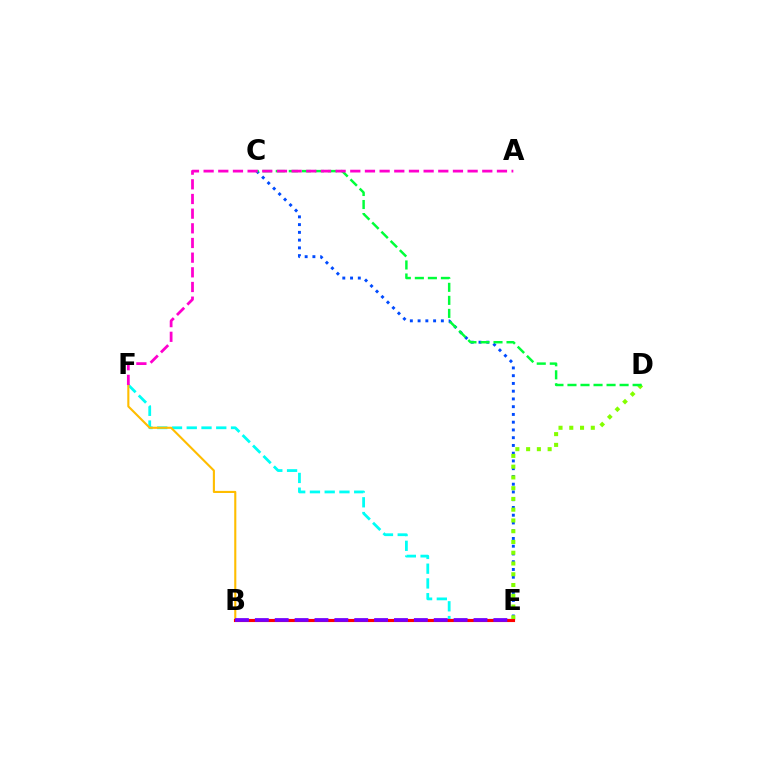{('E', 'F'): [{'color': '#00fff6', 'line_style': 'dashed', 'thickness': 2.0}], ('C', 'E'): [{'color': '#004bff', 'line_style': 'dotted', 'thickness': 2.11}], ('D', 'E'): [{'color': '#84ff00', 'line_style': 'dotted', 'thickness': 2.92}], ('B', 'F'): [{'color': '#ffbd00', 'line_style': 'solid', 'thickness': 1.52}], ('B', 'E'): [{'color': '#ff0000', 'line_style': 'solid', 'thickness': 2.24}, {'color': '#7200ff', 'line_style': 'dashed', 'thickness': 2.7}], ('C', 'D'): [{'color': '#00ff39', 'line_style': 'dashed', 'thickness': 1.77}], ('A', 'F'): [{'color': '#ff00cf', 'line_style': 'dashed', 'thickness': 1.99}]}